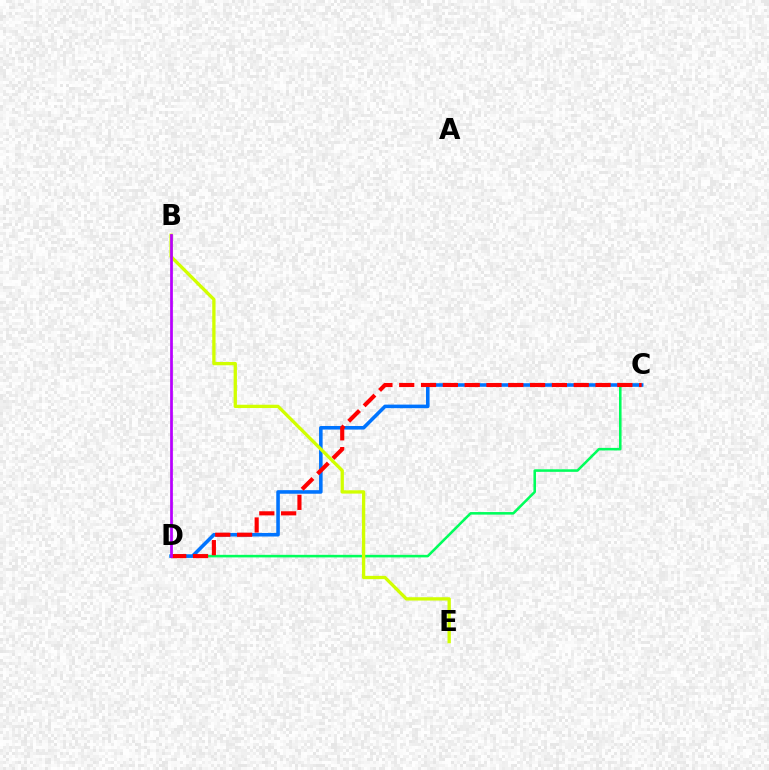{('C', 'D'): [{'color': '#00ff5c', 'line_style': 'solid', 'thickness': 1.84}, {'color': '#0074ff', 'line_style': 'solid', 'thickness': 2.57}, {'color': '#ff0000', 'line_style': 'dashed', 'thickness': 2.96}], ('B', 'E'): [{'color': '#d1ff00', 'line_style': 'solid', 'thickness': 2.38}], ('B', 'D'): [{'color': '#b900ff', 'line_style': 'solid', 'thickness': 1.97}]}